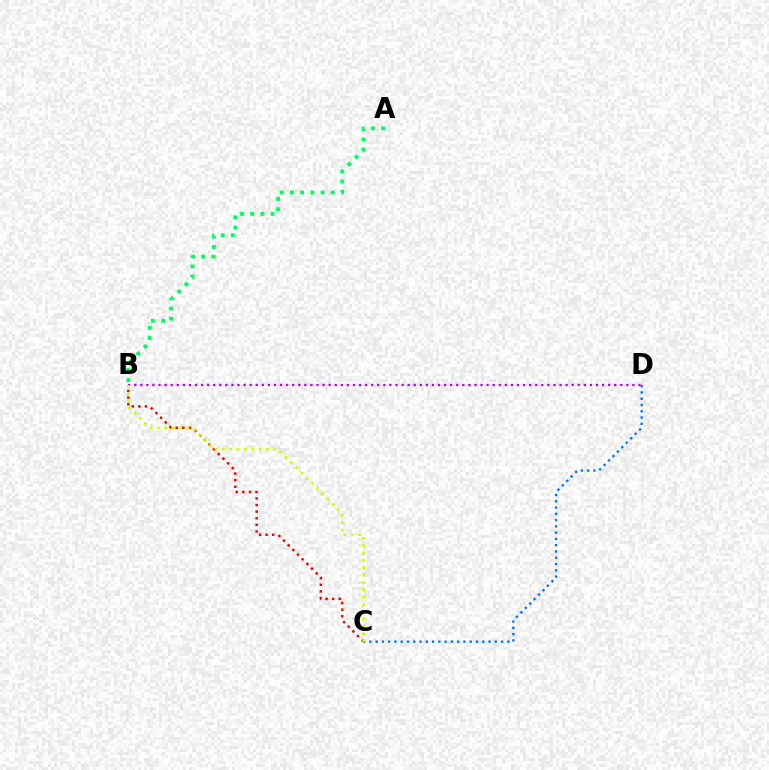{('B', 'C'): [{'color': '#ff0000', 'line_style': 'dotted', 'thickness': 1.79}, {'color': '#d1ff00', 'line_style': 'dotted', 'thickness': 2.0}], ('C', 'D'): [{'color': '#0074ff', 'line_style': 'dotted', 'thickness': 1.7}], ('B', 'D'): [{'color': '#b900ff', 'line_style': 'dotted', 'thickness': 1.65}], ('A', 'B'): [{'color': '#00ff5c', 'line_style': 'dotted', 'thickness': 2.77}]}